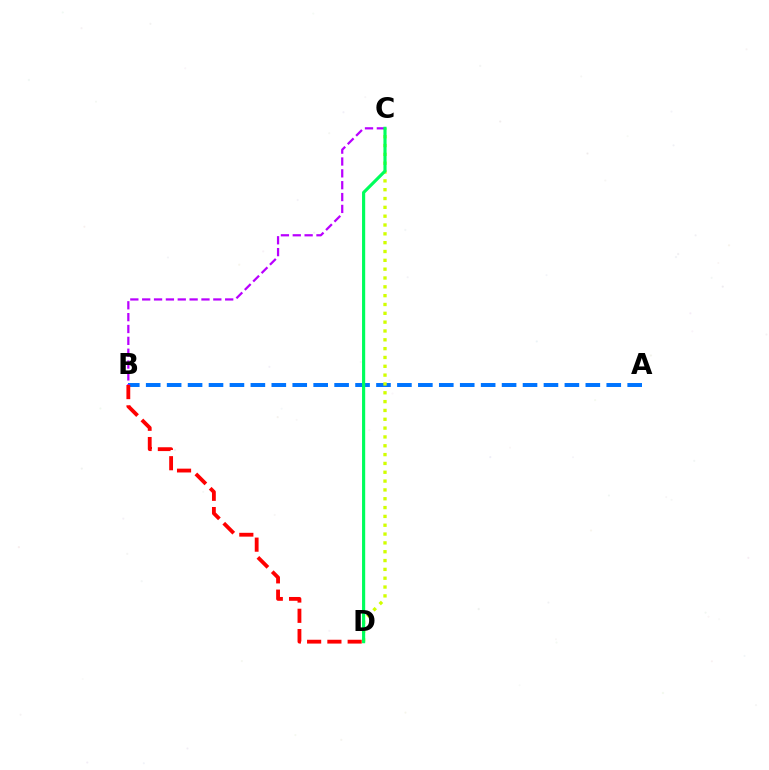{('A', 'B'): [{'color': '#0074ff', 'line_style': 'dashed', 'thickness': 2.84}], ('B', 'D'): [{'color': '#ff0000', 'line_style': 'dashed', 'thickness': 2.75}], ('C', 'D'): [{'color': '#d1ff00', 'line_style': 'dotted', 'thickness': 2.4}, {'color': '#00ff5c', 'line_style': 'solid', 'thickness': 2.27}], ('B', 'C'): [{'color': '#b900ff', 'line_style': 'dashed', 'thickness': 1.61}]}